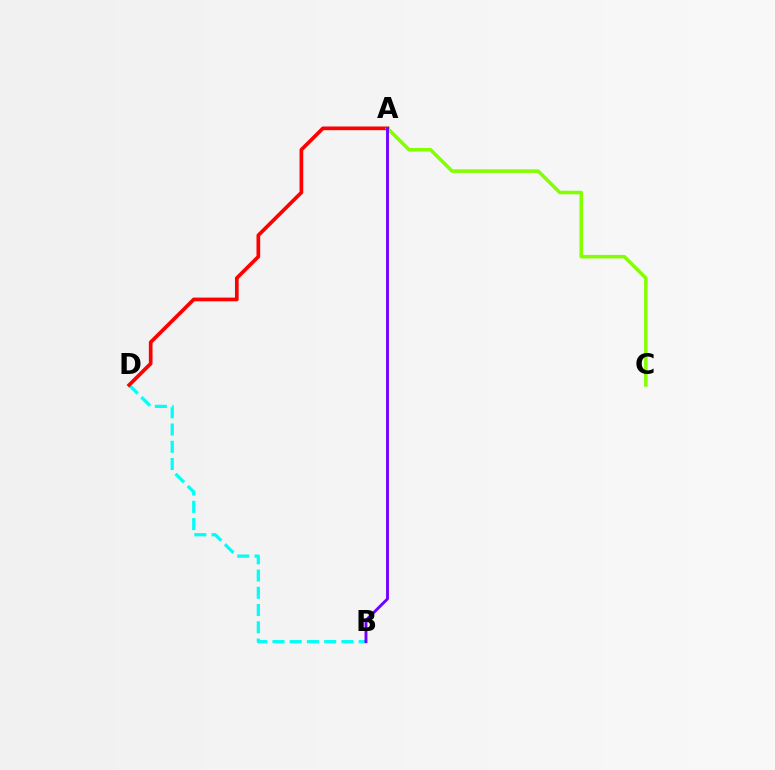{('B', 'D'): [{'color': '#00fff6', 'line_style': 'dashed', 'thickness': 2.34}], ('A', 'D'): [{'color': '#ff0000', 'line_style': 'solid', 'thickness': 2.65}], ('A', 'C'): [{'color': '#84ff00', 'line_style': 'solid', 'thickness': 2.54}], ('A', 'B'): [{'color': '#7200ff', 'line_style': 'solid', 'thickness': 2.08}]}